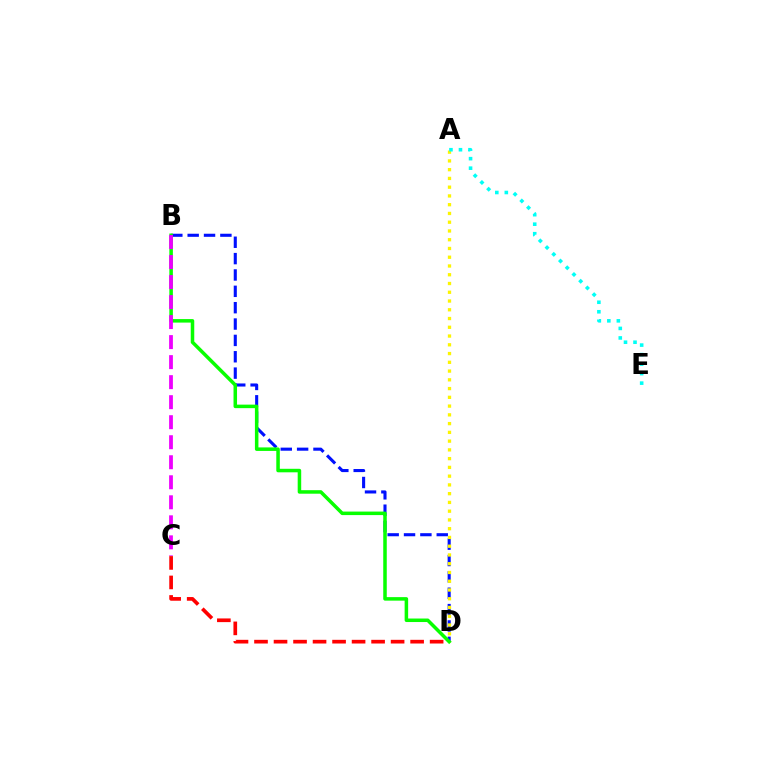{('B', 'D'): [{'color': '#0010ff', 'line_style': 'dashed', 'thickness': 2.22}, {'color': '#08ff00', 'line_style': 'solid', 'thickness': 2.53}], ('A', 'D'): [{'color': '#fcf500', 'line_style': 'dotted', 'thickness': 2.38}], ('A', 'E'): [{'color': '#00fff6', 'line_style': 'dotted', 'thickness': 2.58}], ('C', 'D'): [{'color': '#ff0000', 'line_style': 'dashed', 'thickness': 2.65}], ('B', 'C'): [{'color': '#ee00ff', 'line_style': 'dashed', 'thickness': 2.72}]}